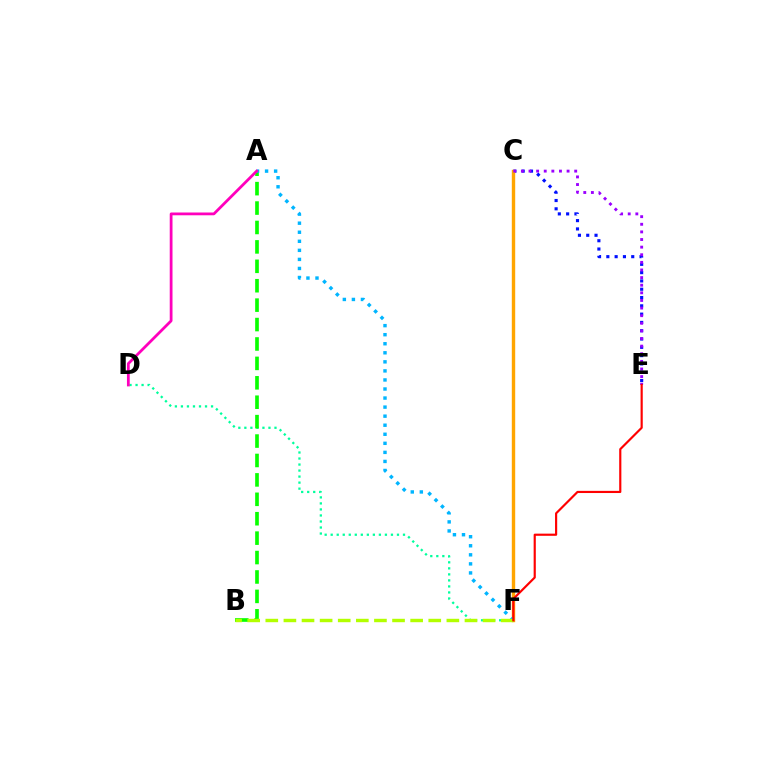{('C', 'E'): [{'color': '#0010ff', 'line_style': 'dotted', 'thickness': 2.25}, {'color': '#9b00ff', 'line_style': 'dotted', 'thickness': 2.07}], ('C', 'F'): [{'color': '#ffa500', 'line_style': 'solid', 'thickness': 2.45}], ('D', 'F'): [{'color': '#00ff9d', 'line_style': 'dotted', 'thickness': 1.64}], ('A', 'B'): [{'color': '#08ff00', 'line_style': 'dashed', 'thickness': 2.64}], ('A', 'F'): [{'color': '#00b5ff', 'line_style': 'dotted', 'thickness': 2.46}], ('B', 'F'): [{'color': '#b3ff00', 'line_style': 'dashed', 'thickness': 2.46}], ('E', 'F'): [{'color': '#ff0000', 'line_style': 'solid', 'thickness': 1.56}], ('A', 'D'): [{'color': '#ff00bd', 'line_style': 'solid', 'thickness': 2.0}]}